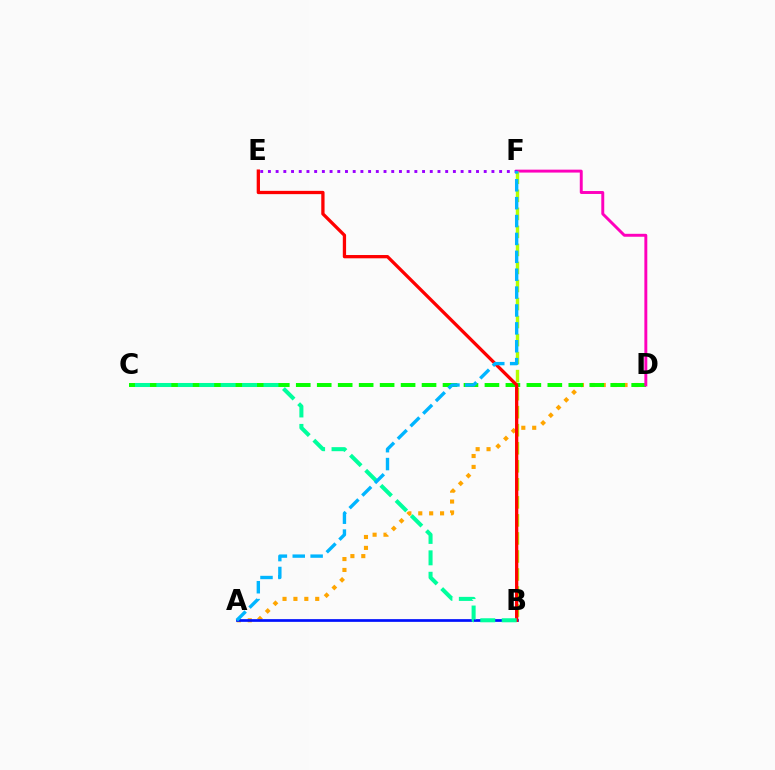{('A', 'D'): [{'color': '#ffa500', 'line_style': 'dotted', 'thickness': 2.96}], ('C', 'D'): [{'color': '#08ff00', 'line_style': 'dashed', 'thickness': 2.85}], ('D', 'F'): [{'color': '#ff00bd', 'line_style': 'solid', 'thickness': 2.11}], ('E', 'F'): [{'color': '#9b00ff', 'line_style': 'dotted', 'thickness': 2.09}], ('B', 'F'): [{'color': '#b3ff00', 'line_style': 'dashed', 'thickness': 2.45}], ('A', 'B'): [{'color': '#0010ff', 'line_style': 'solid', 'thickness': 1.95}], ('B', 'E'): [{'color': '#ff0000', 'line_style': 'solid', 'thickness': 2.36}], ('B', 'C'): [{'color': '#00ff9d', 'line_style': 'dashed', 'thickness': 2.91}], ('A', 'F'): [{'color': '#00b5ff', 'line_style': 'dashed', 'thickness': 2.43}]}